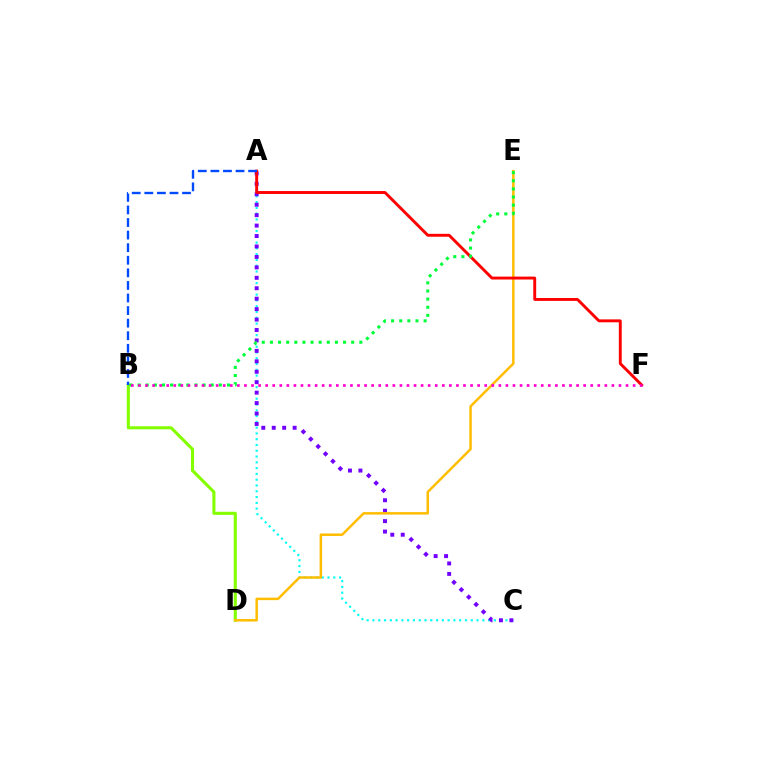{('B', 'D'): [{'color': '#84ff00', 'line_style': 'solid', 'thickness': 2.23}], ('A', 'C'): [{'color': '#00fff6', 'line_style': 'dotted', 'thickness': 1.57}, {'color': '#7200ff', 'line_style': 'dotted', 'thickness': 2.84}], ('D', 'E'): [{'color': '#ffbd00', 'line_style': 'solid', 'thickness': 1.79}], ('A', 'F'): [{'color': '#ff0000', 'line_style': 'solid', 'thickness': 2.09}], ('A', 'B'): [{'color': '#004bff', 'line_style': 'dashed', 'thickness': 1.71}], ('B', 'E'): [{'color': '#00ff39', 'line_style': 'dotted', 'thickness': 2.21}], ('B', 'F'): [{'color': '#ff00cf', 'line_style': 'dotted', 'thickness': 1.92}]}